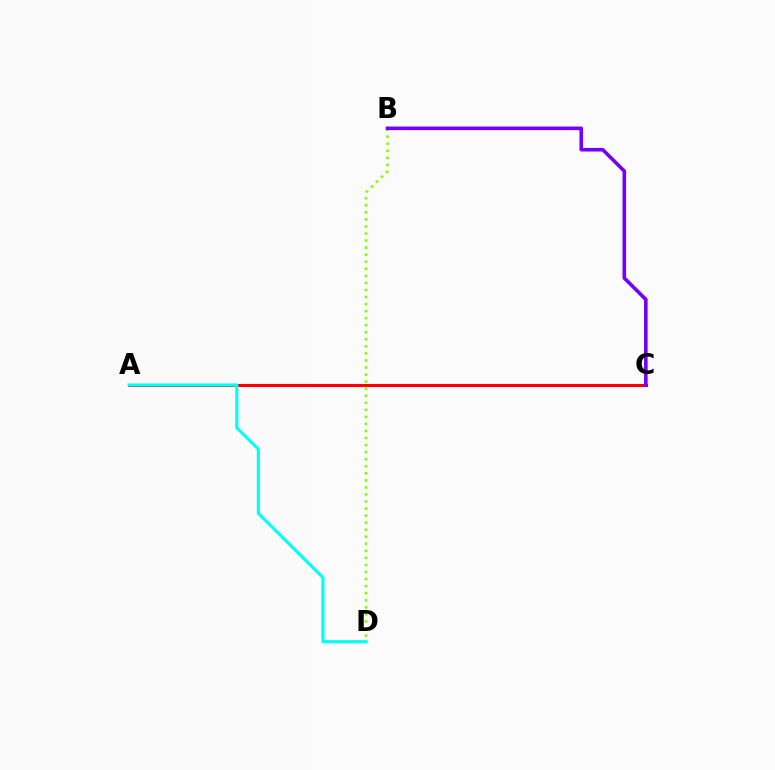{('A', 'C'): [{'color': '#ff0000', 'line_style': 'solid', 'thickness': 2.18}], ('B', 'D'): [{'color': '#84ff00', 'line_style': 'dotted', 'thickness': 1.92}], ('A', 'D'): [{'color': '#00fff6', 'line_style': 'solid', 'thickness': 2.24}], ('B', 'C'): [{'color': '#7200ff', 'line_style': 'solid', 'thickness': 2.59}]}